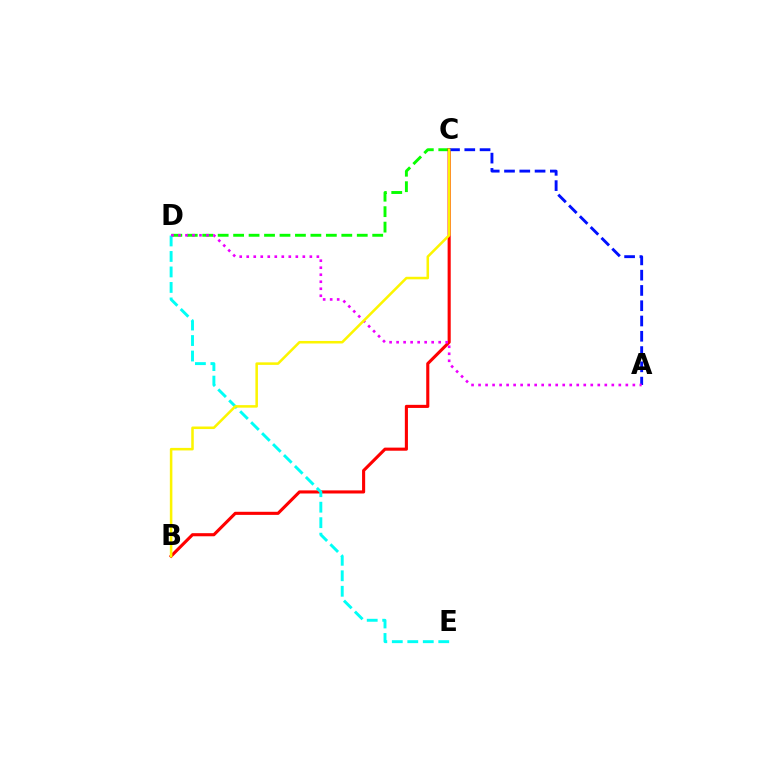{('C', 'D'): [{'color': '#08ff00', 'line_style': 'dashed', 'thickness': 2.1}], ('B', 'C'): [{'color': '#ff0000', 'line_style': 'solid', 'thickness': 2.23}, {'color': '#fcf500', 'line_style': 'solid', 'thickness': 1.83}], ('A', 'C'): [{'color': '#0010ff', 'line_style': 'dashed', 'thickness': 2.08}], ('D', 'E'): [{'color': '#00fff6', 'line_style': 'dashed', 'thickness': 2.1}], ('A', 'D'): [{'color': '#ee00ff', 'line_style': 'dotted', 'thickness': 1.91}]}